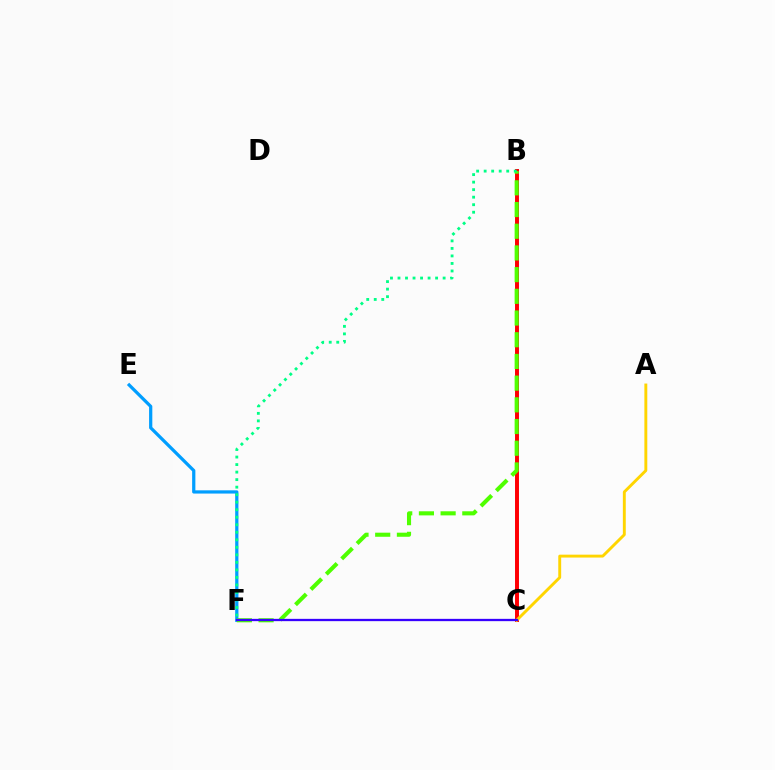{('B', 'C'): [{'color': '#ff00ed', 'line_style': 'solid', 'thickness': 2.62}, {'color': '#ff0000', 'line_style': 'solid', 'thickness': 2.8}], ('E', 'F'): [{'color': '#009eff', 'line_style': 'solid', 'thickness': 2.33}], ('A', 'C'): [{'color': '#ffd500', 'line_style': 'solid', 'thickness': 2.09}], ('B', 'F'): [{'color': '#4fff00', 'line_style': 'dashed', 'thickness': 2.95}, {'color': '#00ff86', 'line_style': 'dotted', 'thickness': 2.04}], ('C', 'F'): [{'color': '#3700ff', 'line_style': 'solid', 'thickness': 1.66}]}